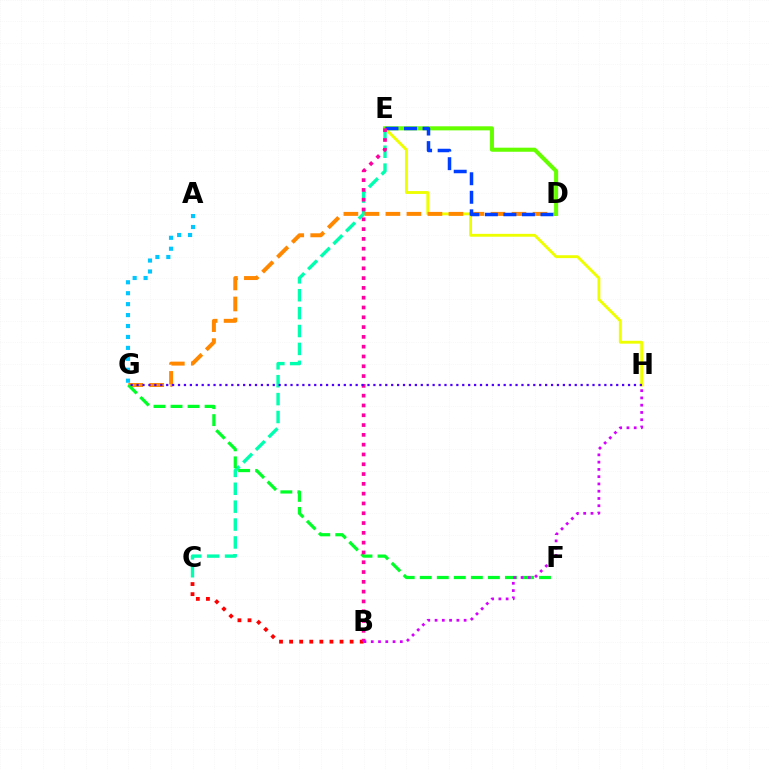{('E', 'H'): [{'color': '#eeff00', 'line_style': 'solid', 'thickness': 2.07}], ('C', 'E'): [{'color': '#00ffaf', 'line_style': 'dashed', 'thickness': 2.43}], ('D', 'G'): [{'color': '#ff8800', 'line_style': 'dashed', 'thickness': 2.85}], ('D', 'E'): [{'color': '#66ff00', 'line_style': 'solid', 'thickness': 2.93}, {'color': '#003fff', 'line_style': 'dashed', 'thickness': 2.52}], ('F', 'G'): [{'color': '#00ff27', 'line_style': 'dashed', 'thickness': 2.31}], ('B', 'C'): [{'color': '#ff0000', 'line_style': 'dotted', 'thickness': 2.74}], ('B', 'E'): [{'color': '#ff00a0', 'line_style': 'dotted', 'thickness': 2.66}], ('G', 'H'): [{'color': '#4f00ff', 'line_style': 'dotted', 'thickness': 1.61}], ('B', 'H'): [{'color': '#d600ff', 'line_style': 'dotted', 'thickness': 1.97}], ('A', 'G'): [{'color': '#00c7ff', 'line_style': 'dotted', 'thickness': 2.97}]}